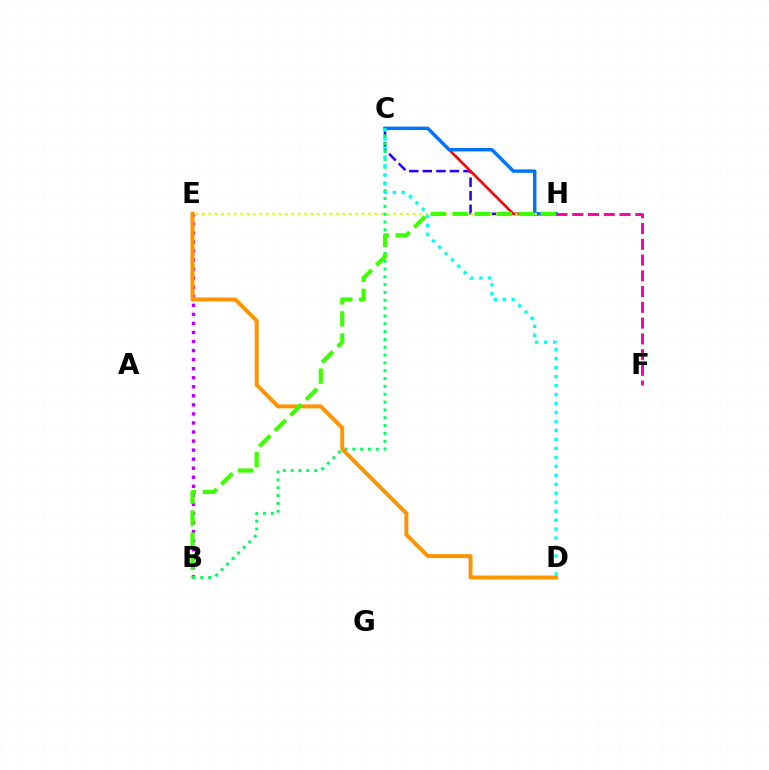{('C', 'H'): [{'color': '#2500ff', 'line_style': 'dashed', 'thickness': 1.84}, {'color': '#ff0000', 'line_style': 'solid', 'thickness': 1.86}, {'color': '#0074ff', 'line_style': 'solid', 'thickness': 2.47}], ('E', 'H'): [{'color': '#d1ff00', 'line_style': 'dotted', 'thickness': 1.74}], ('F', 'H'): [{'color': '#ff00ac', 'line_style': 'dashed', 'thickness': 2.14}], ('B', 'E'): [{'color': '#b900ff', 'line_style': 'dotted', 'thickness': 2.46}], ('B', 'C'): [{'color': '#00ff5c', 'line_style': 'dotted', 'thickness': 2.13}], ('D', 'E'): [{'color': '#ff9400', 'line_style': 'solid', 'thickness': 2.85}], ('B', 'H'): [{'color': '#3dff00', 'line_style': 'dashed', 'thickness': 2.99}], ('C', 'D'): [{'color': '#00fff6', 'line_style': 'dotted', 'thickness': 2.44}]}